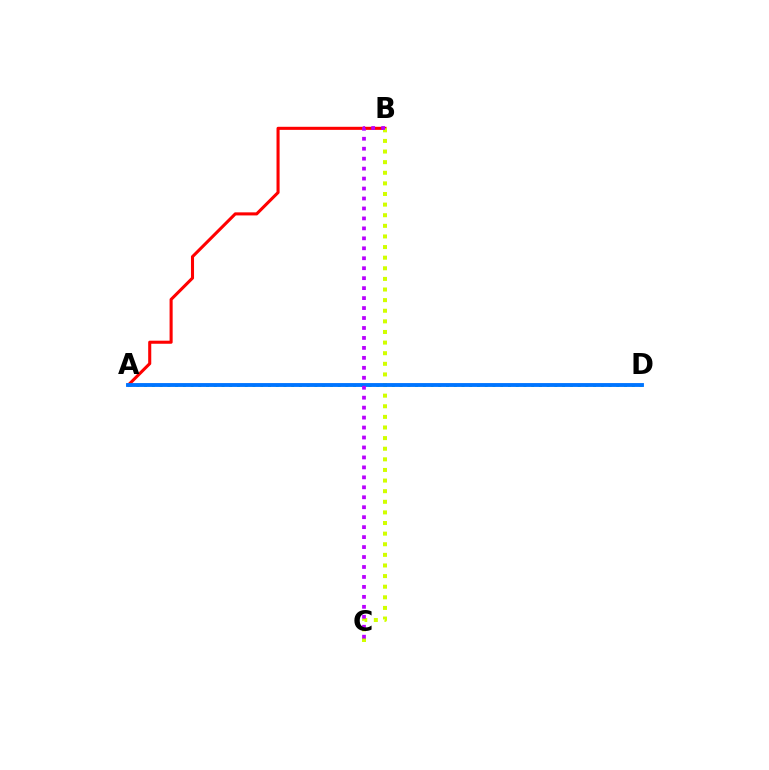{('A', 'B'): [{'color': '#ff0000', 'line_style': 'solid', 'thickness': 2.21}], ('B', 'C'): [{'color': '#d1ff00', 'line_style': 'dotted', 'thickness': 2.88}, {'color': '#b900ff', 'line_style': 'dotted', 'thickness': 2.71}], ('A', 'D'): [{'color': '#00ff5c', 'line_style': 'dotted', 'thickness': 2.1}, {'color': '#0074ff', 'line_style': 'solid', 'thickness': 2.78}]}